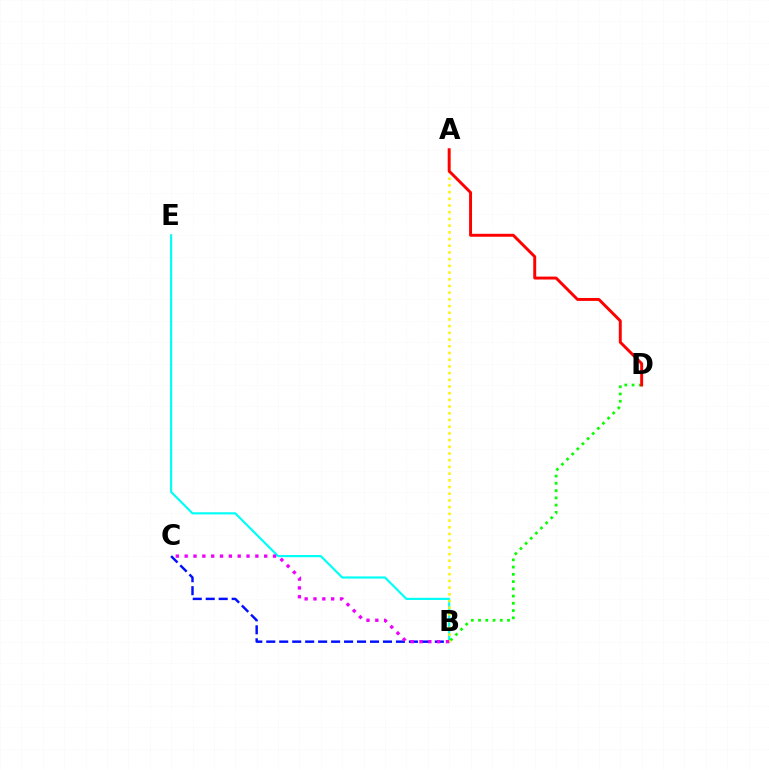{('B', 'E'): [{'color': '#00fff6', 'line_style': 'solid', 'thickness': 1.56}], ('B', 'D'): [{'color': '#08ff00', 'line_style': 'dotted', 'thickness': 1.97}], ('B', 'C'): [{'color': '#0010ff', 'line_style': 'dashed', 'thickness': 1.76}, {'color': '#ee00ff', 'line_style': 'dotted', 'thickness': 2.4}], ('A', 'B'): [{'color': '#fcf500', 'line_style': 'dotted', 'thickness': 1.82}], ('A', 'D'): [{'color': '#ff0000', 'line_style': 'solid', 'thickness': 2.11}]}